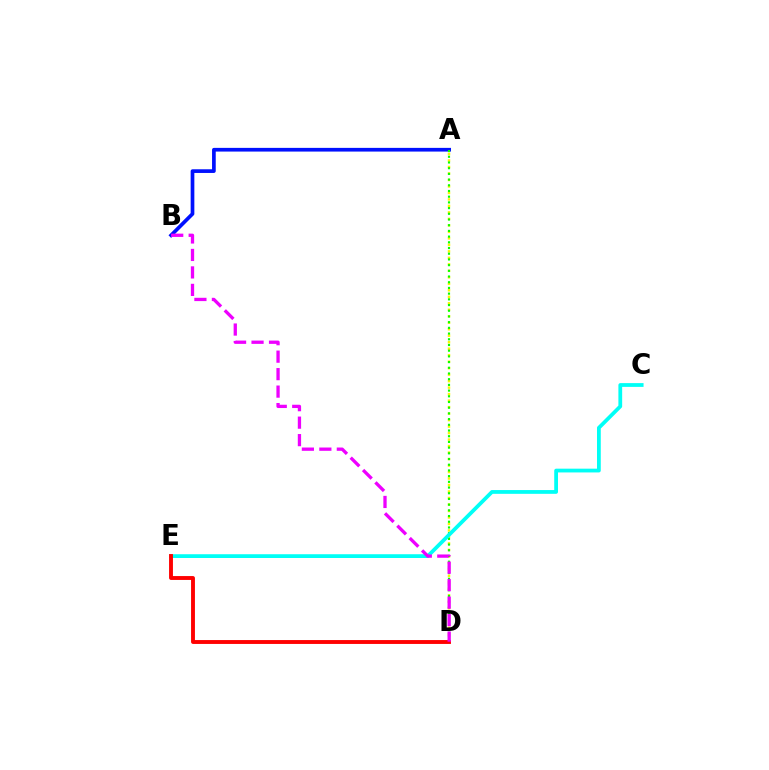{('A', 'B'): [{'color': '#0010ff', 'line_style': 'solid', 'thickness': 2.66}], ('A', 'D'): [{'color': '#fcf500', 'line_style': 'dotted', 'thickness': 1.76}, {'color': '#08ff00', 'line_style': 'dotted', 'thickness': 1.55}], ('C', 'E'): [{'color': '#00fff6', 'line_style': 'solid', 'thickness': 2.71}], ('D', 'E'): [{'color': '#ff0000', 'line_style': 'solid', 'thickness': 2.8}], ('B', 'D'): [{'color': '#ee00ff', 'line_style': 'dashed', 'thickness': 2.37}]}